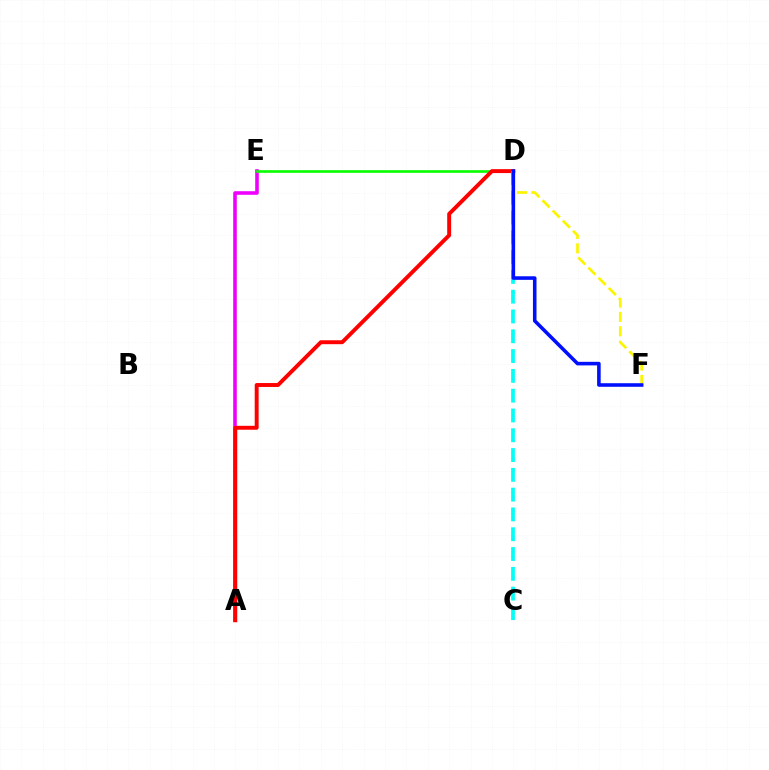{('D', 'F'): [{'color': '#fcf500', 'line_style': 'dashed', 'thickness': 1.95}, {'color': '#0010ff', 'line_style': 'solid', 'thickness': 2.57}], ('A', 'E'): [{'color': '#ee00ff', 'line_style': 'solid', 'thickness': 2.57}], ('D', 'E'): [{'color': '#08ff00', 'line_style': 'solid', 'thickness': 1.9}], ('A', 'D'): [{'color': '#ff0000', 'line_style': 'solid', 'thickness': 2.83}], ('C', 'D'): [{'color': '#00fff6', 'line_style': 'dashed', 'thickness': 2.69}]}